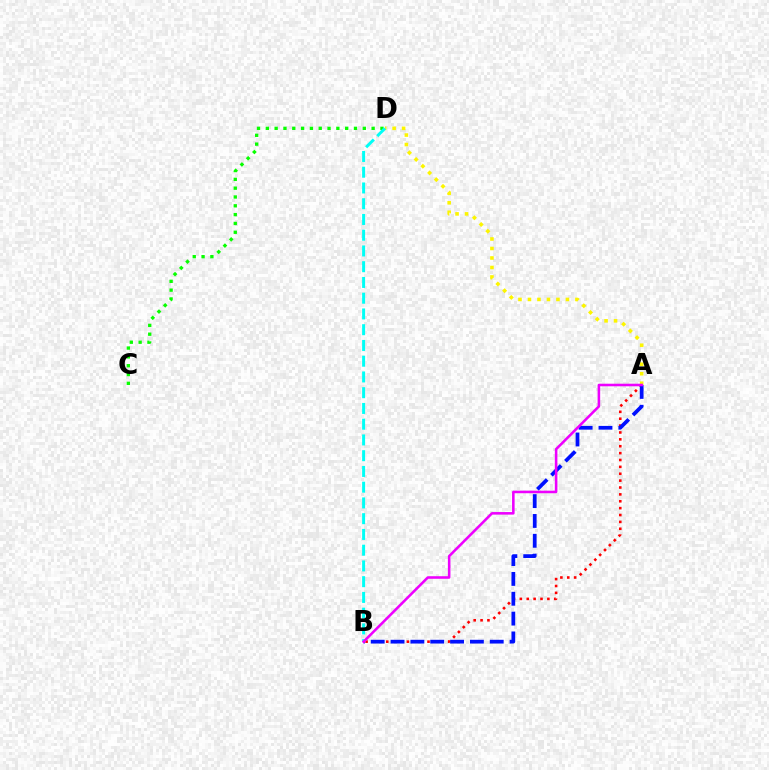{('A', 'B'): [{'color': '#ff0000', 'line_style': 'dotted', 'thickness': 1.87}, {'color': '#0010ff', 'line_style': 'dashed', 'thickness': 2.7}, {'color': '#ee00ff', 'line_style': 'solid', 'thickness': 1.85}], ('A', 'D'): [{'color': '#fcf500', 'line_style': 'dotted', 'thickness': 2.58}], ('C', 'D'): [{'color': '#08ff00', 'line_style': 'dotted', 'thickness': 2.4}], ('B', 'D'): [{'color': '#00fff6', 'line_style': 'dashed', 'thickness': 2.14}]}